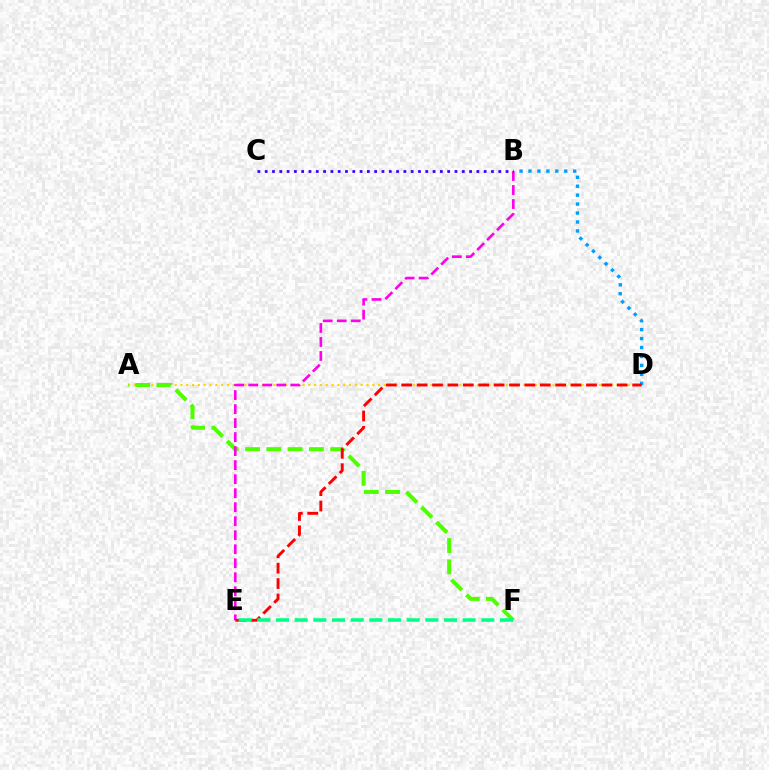{('A', 'D'): [{'color': '#ffd500', 'line_style': 'dotted', 'thickness': 1.58}], ('B', 'D'): [{'color': '#009eff', 'line_style': 'dotted', 'thickness': 2.43}], ('A', 'F'): [{'color': '#4fff00', 'line_style': 'dashed', 'thickness': 2.89}], ('B', 'E'): [{'color': '#ff00ed', 'line_style': 'dashed', 'thickness': 1.9}], ('D', 'E'): [{'color': '#ff0000', 'line_style': 'dashed', 'thickness': 2.09}], ('E', 'F'): [{'color': '#00ff86', 'line_style': 'dashed', 'thickness': 2.54}], ('B', 'C'): [{'color': '#3700ff', 'line_style': 'dotted', 'thickness': 1.98}]}